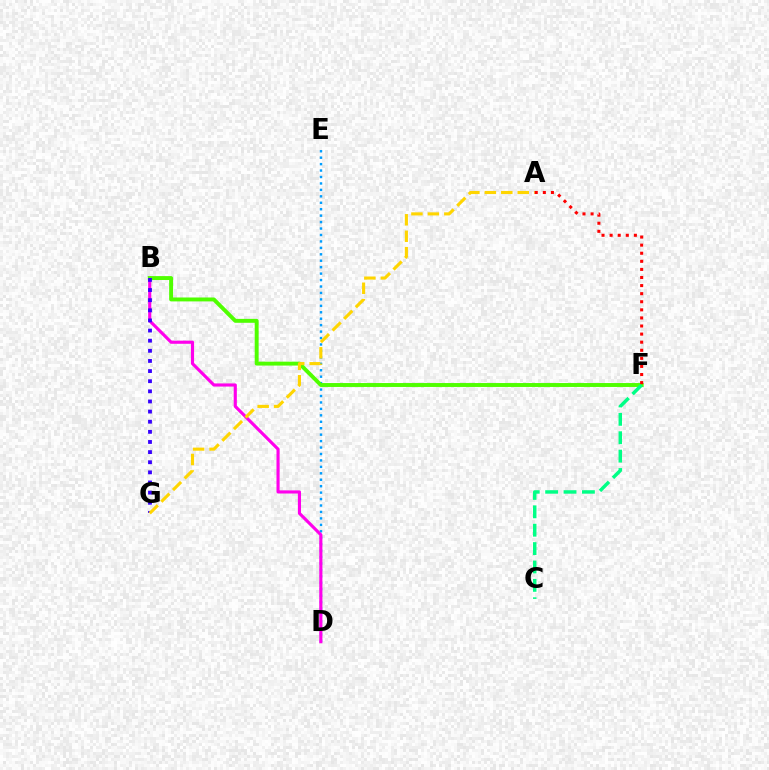{('D', 'E'): [{'color': '#009eff', 'line_style': 'dotted', 'thickness': 1.75}], ('B', 'D'): [{'color': '#ff00ed', 'line_style': 'solid', 'thickness': 2.25}], ('B', 'F'): [{'color': '#4fff00', 'line_style': 'solid', 'thickness': 2.82}], ('B', 'G'): [{'color': '#3700ff', 'line_style': 'dotted', 'thickness': 2.75}], ('A', 'G'): [{'color': '#ffd500', 'line_style': 'dashed', 'thickness': 2.24}], ('C', 'F'): [{'color': '#00ff86', 'line_style': 'dashed', 'thickness': 2.5}], ('A', 'F'): [{'color': '#ff0000', 'line_style': 'dotted', 'thickness': 2.2}]}